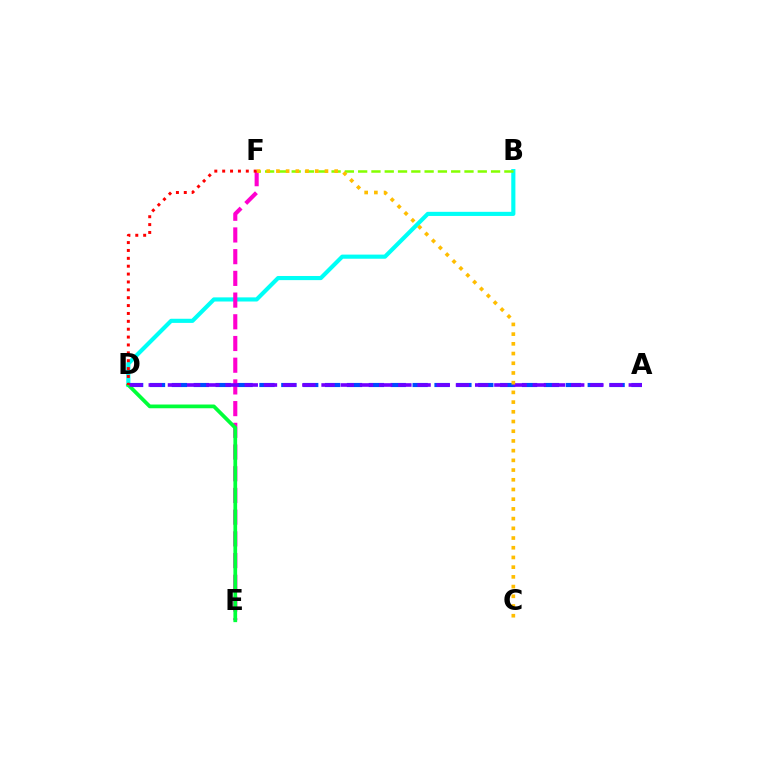{('B', 'D'): [{'color': '#00fff6', 'line_style': 'solid', 'thickness': 2.98}], ('B', 'F'): [{'color': '#84ff00', 'line_style': 'dashed', 'thickness': 1.81}], ('E', 'F'): [{'color': '#ff00cf', 'line_style': 'dashed', 'thickness': 2.95}], ('A', 'D'): [{'color': '#004bff', 'line_style': 'dashed', 'thickness': 2.97}, {'color': '#7200ff', 'line_style': 'dashed', 'thickness': 2.61}], ('D', 'E'): [{'color': '#00ff39', 'line_style': 'solid', 'thickness': 2.69}], ('C', 'F'): [{'color': '#ffbd00', 'line_style': 'dotted', 'thickness': 2.64}], ('D', 'F'): [{'color': '#ff0000', 'line_style': 'dotted', 'thickness': 2.14}]}